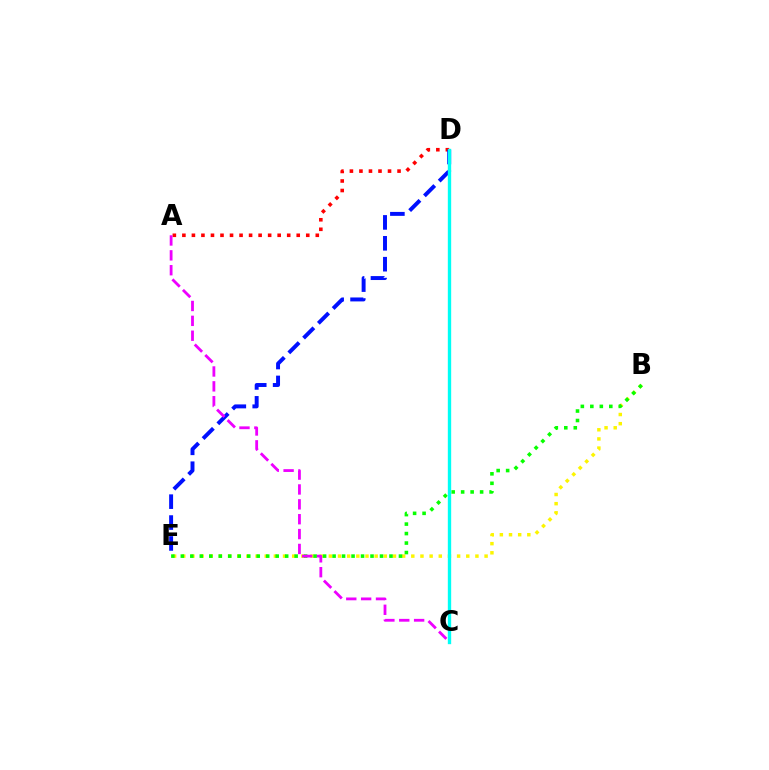{('B', 'E'): [{'color': '#fcf500', 'line_style': 'dotted', 'thickness': 2.49}, {'color': '#08ff00', 'line_style': 'dotted', 'thickness': 2.58}], ('A', 'D'): [{'color': '#ff0000', 'line_style': 'dotted', 'thickness': 2.59}], ('D', 'E'): [{'color': '#0010ff', 'line_style': 'dashed', 'thickness': 2.84}], ('A', 'C'): [{'color': '#ee00ff', 'line_style': 'dashed', 'thickness': 2.02}], ('C', 'D'): [{'color': '#00fff6', 'line_style': 'solid', 'thickness': 2.41}]}